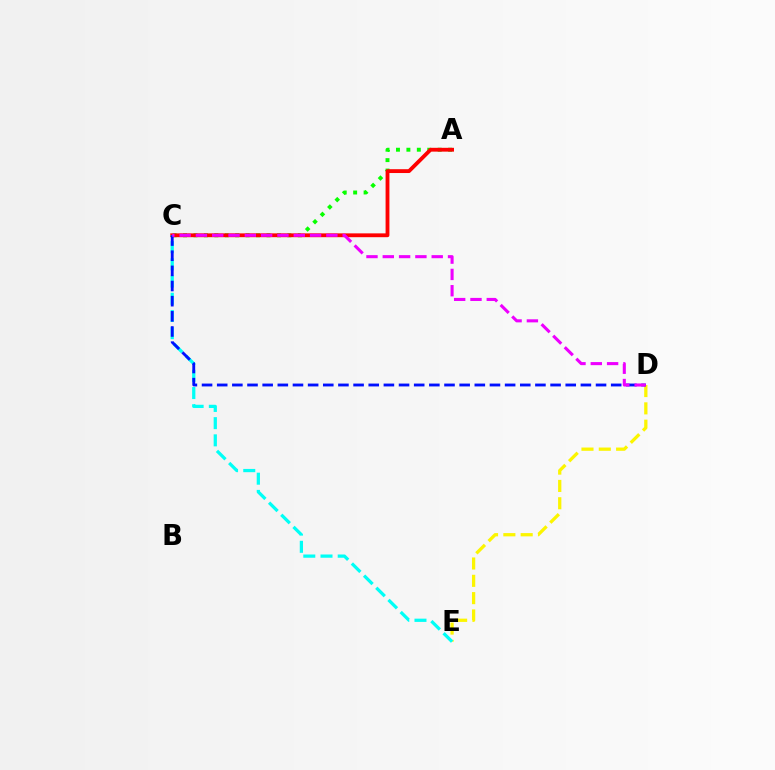{('A', 'C'): [{'color': '#08ff00', 'line_style': 'dotted', 'thickness': 2.83}, {'color': '#ff0000', 'line_style': 'solid', 'thickness': 2.76}], ('D', 'E'): [{'color': '#fcf500', 'line_style': 'dashed', 'thickness': 2.35}], ('C', 'E'): [{'color': '#00fff6', 'line_style': 'dashed', 'thickness': 2.34}], ('C', 'D'): [{'color': '#0010ff', 'line_style': 'dashed', 'thickness': 2.06}, {'color': '#ee00ff', 'line_style': 'dashed', 'thickness': 2.22}]}